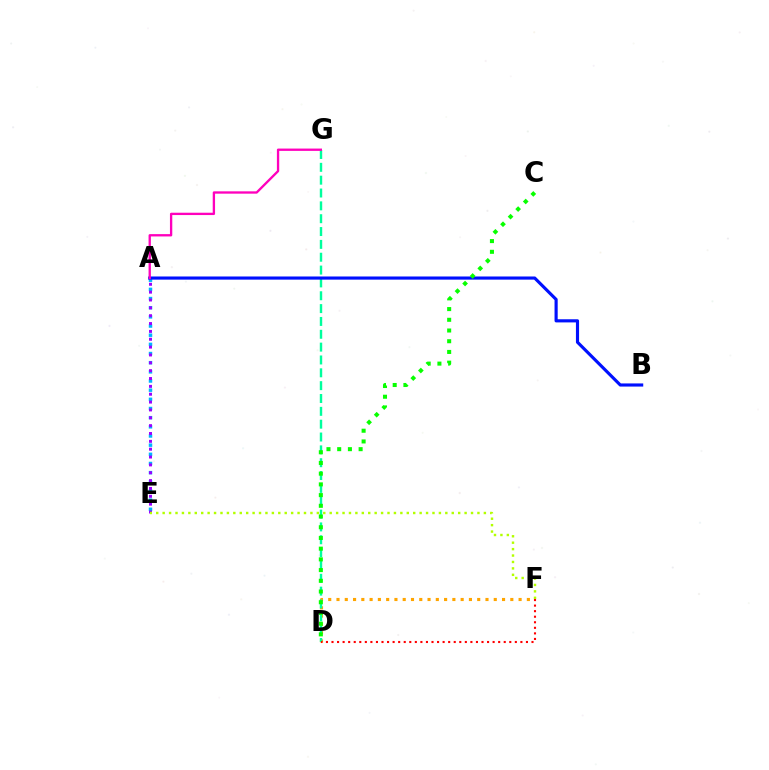{('D', 'F'): [{'color': '#ffa500', 'line_style': 'dotted', 'thickness': 2.25}, {'color': '#ff0000', 'line_style': 'dotted', 'thickness': 1.51}], ('A', 'E'): [{'color': '#00b5ff', 'line_style': 'dotted', 'thickness': 2.49}, {'color': '#9b00ff', 'line_style': 'dotted', 'thickness': 2.13}], ('D', 'G'): [{'color': '#00ff9d', 'line_style': 'dashed', 'thickness': 1.74}], ('A', 'B'): [{'color': '#0010ff', 'line_style': 'solid', 'thickness': 2.26}], ('A', 'G'): [{'color': '#ff00bd', 'line_style': 'solid', 'thickness': 1.68}], ('C', 'D'): [{'color': '#08ff00', 'line_style': 'dotted', 'thickness': 2.91}], ('E', 'F'): [{'color': '#b3ff00', 'line_style': 'dotted', 'thickness': 1.75}]}